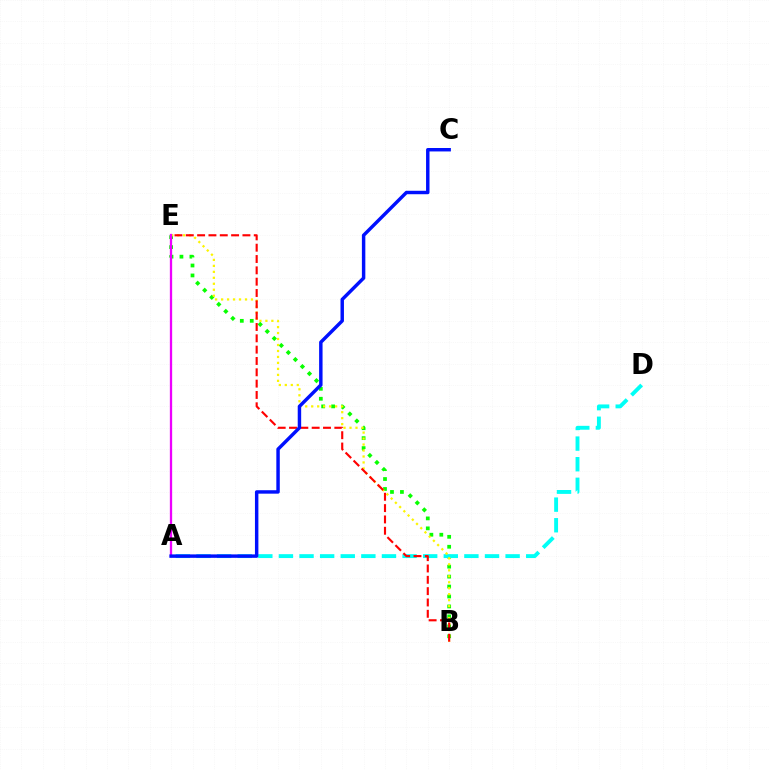{('B', 'E'): [{'color': '#08ff00', 'line_style': 'dotted', 'thickness': 2.7}, {'color': '#fcf500', 'line_style': 'dotted', 'thickness': 1.62}, {'color': '#ff0000', 'line_style': 'dashed', 'thickness': 1.54}], ('A', 'D'): [{'color': '#00fff6', 'line_style': 'dashed', 'thickness': 2.8}], ('A', 'E'): [{'color': '#ee00ff', 'line_style': 'solid', 'thickness': 1.65}], ('A', 'C'): [{'color': '#0010ff', 'line_style': 'solid', 'thickness': 2.48}]}